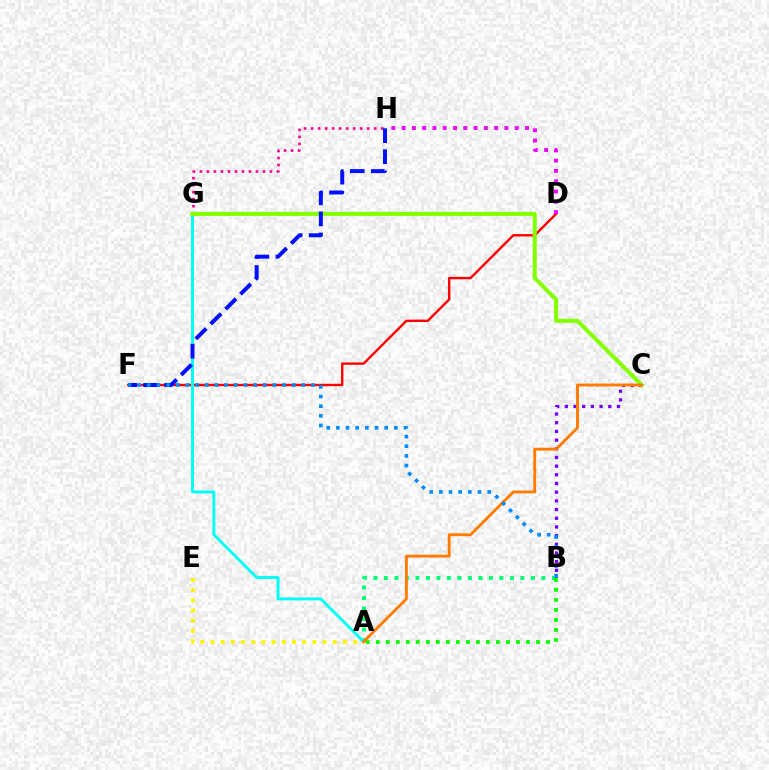{('D', 'F'): [{'color': '#ff0000', 'line_style': 'solid', 'thickness': 1.72}], ('A', 'B'): [{'color': '#00ff74', 'line_style': 'dotted', 'thickness': 2.85}, {'color': '#08ff00', 'line_style': 'dotted', 'thickness': 2.72}], ('G', 'H'): [{'color': '#ff0094', 'line_style': 'dotted', 'thickness': 1.9}], ('B', 'C'): [{'color': '#7200ff', 'line_style': 'dotted', 'thickness': 2.36}], ('A', 'G'): [{'color': '#00fff6', 'line_style': 'solid', 'thickness': 2.1}], ('A', 'E'): [{'color': '#fcf500', 'line_style': 'dotted', 'thickness': 2.77}], ('C', 'G'): [{'color': '#84ff00', 'line_style': 'solid', 'thickness': 2.92}], ('F', 'H'): [{'color': '#0010ff', 'line_style': 'dashed', 'thickness': 2.86}], ('D', 'H'): [{'color': '#ee00ff', 'line_style': 'dotted', 'thickness': 2.79}], ('A', 'C'): [{'color': '#ff7c00', 'line_style': 'solid', 'thickness': 2.08}], ('B', 'F'): [{'color': '#008cff', 'line_style': 'dotted', 'thickness': 2.63}]}